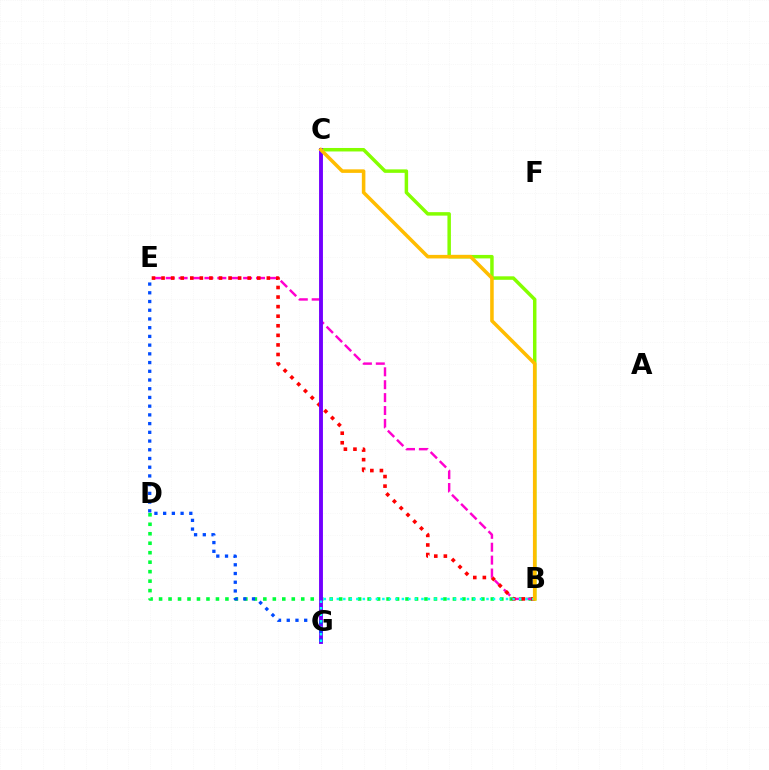{('B', 'D'): [{'color': '#00ff39', 'line_style': 'dotted', 'thickness': 2.58}], ('B', 'E'): [{'color': '#ff00cf', 'line_style': 'dashed', 'thickness': 1.75}, {'color': '#ff0000', 'line_style': 'dotted', 'thickness': 2.6}], ('B', 'C'): [{'color': '#84ff00', 'line_style': 'solid', 'thickness': 2.51}, {'color': '#ffbd00', 'line_style': 'solid', 'thickness': 2.56}], ('C', 'G'): [{'color': '#7200ff', 'line_style': 'solid', 'thickness': 2.79}], ('E', 'G'): [{'color': '#004bff', 'line_style': 'dotted', 'thickness': 2.37}], ('B', 'G'): [{'color': '#00fff6', 'line_style': 'dotted', 'thickness': 1.77}]}